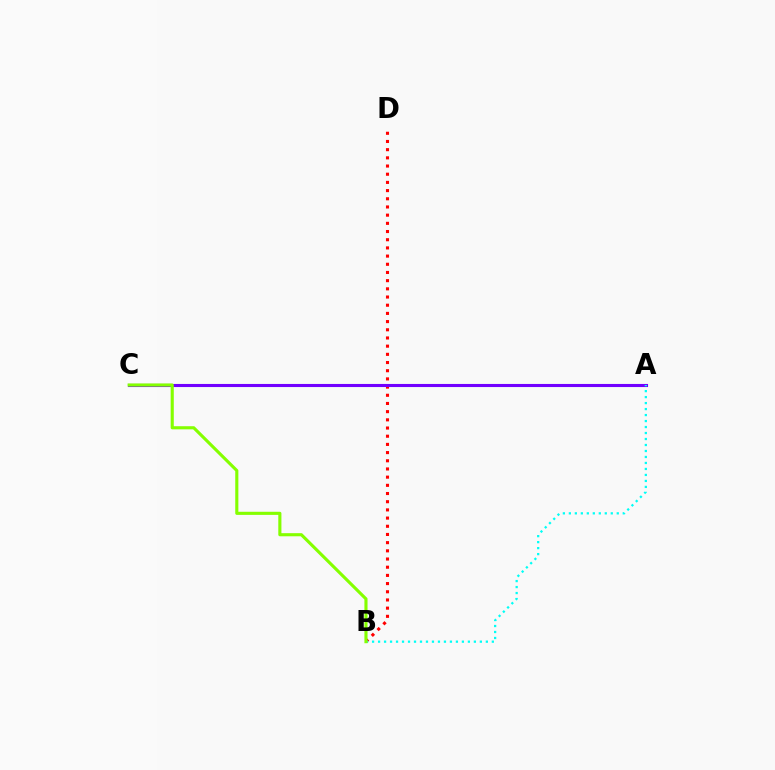{('B', 'D'): [{'color': '#ff0000', 'line_style': 'dotted', 'thickness': 2.22}], ('A', 'C'): [{'color': '#7200ff', 'line_style': 'solid', 'thickness': 2.23}], ('A', 'B'): [{'color': '#00fff6', 'line_style': 'dotted', 'thickness': 1.63}], ('B', 'C'): [{'color': '#84ff00', 'line_style': 'solid', 'thickness': 2.24}]}